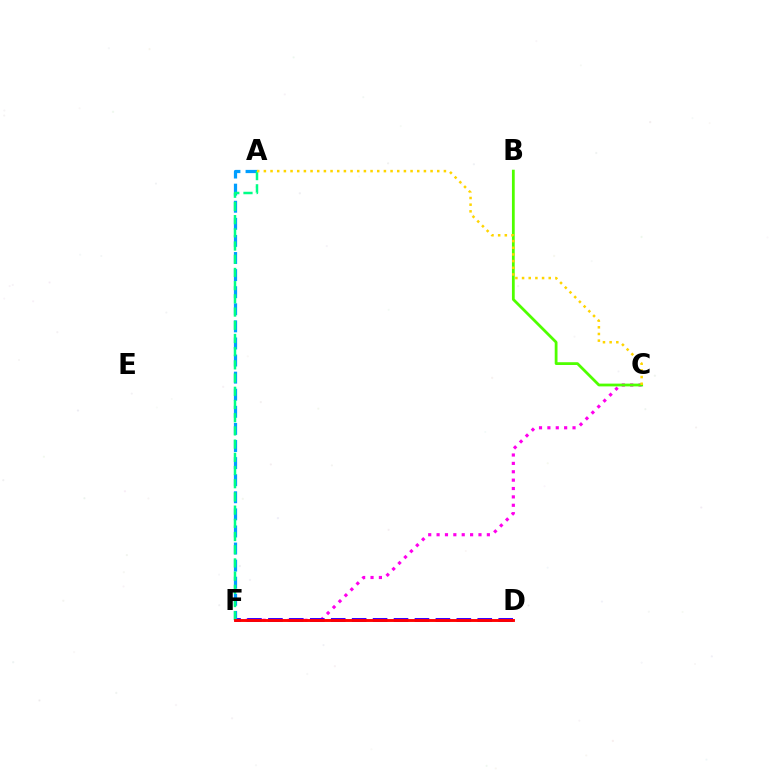{('C', 'F'): [{'color': '#ff00ed', 'line_style': 'dotted', 'thickness': 2.28}], ('D', 'F'): [{'color': '#3700ff', 'line_style': 'dashed', 'thickness': 2.84}, {'color': '#ff0000', 'line_style': 'solid', 'thickness': 2.08}], ('A', 'F'): [{'color': '#009eff', 'line_style': 'dashed', 'thickness': 2.32}, {'color': '#00ff86', 'line_style': 'dashed', 'thickness': 1.79}], ('B', 'C'): [{'color': '#4fff00', 'line_style': 'solid', 'thickness': 2.0}], ('A', 'C'): [{'color': '#ffd500', 'line_style': 'dotted', 'thickness': 1.81}]}